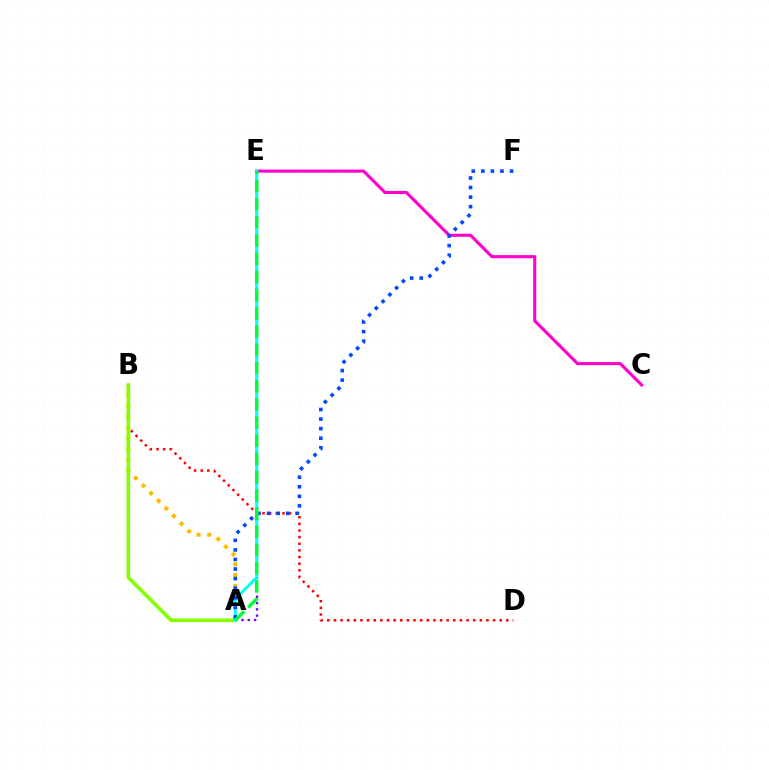{('A', 'E'): [{'color': '#7200ff', 'line_style': 'dotted', 'thickness': 1.71}, {'color': '#00fff6', 'line_style': 'solid', 'thickness': 2.14}, {'color': '#00ff39', 'line_style': 'dashed', 'thickness': 2.47}], ('A', 'B'): [{'color': '#ffbd00', 'line_style': 'dotted', 'thickness': 2.93}, {'color': '#84ff00', 'line_style': 'solid', 'thickness': 2.6}], ('B', 'D'): [{'color': '#ff0000', 'line_style': 'dotted', 'thickness': 1.8}], ('C', 'E'): [{'color': '#ff00cf', 'line_style': 'solid', 'thickness': 2.22}], ('A', 'F'): [{'color': '#004bff', 'line_style': 'dotted', 'thickness': 2.6}]}